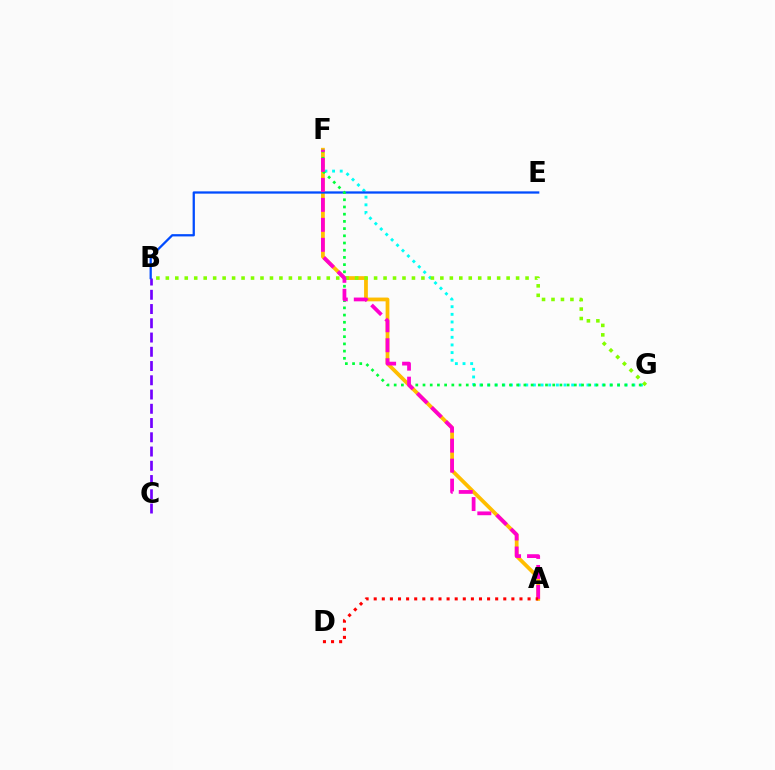{('F', 'G'): [{'color': '#00fff6', 'line_style': 'dotted', 'thickness': 2.08}, {'color': '#00ff39', 'line_style': 'dotted', 'thickness': 1.96}], ('B', 'C'): [{'color': '#7200ff', 'line_style': 'dashed', 'thickness': 1.94}], ('A', 'F'): [{'color': '#ffbd00', 'line_style': 'solid', 'thickness': 2.71}, {'color': '#ff00cf', 'line_style': 'dashed', 'thickness': 2.71}], ('B', 'E'): [{'color': '#004bff', 'line_style': 'solid', 'thickness': 1.63}], ('B', 'G'): [{'color': '#84ff00', 'line_style': 'dotted', 'thickness': 2.57}], ('A', 'D'): [{'color': '#ff0000', 'line_style': 'dotted', 'thickness': 2.2}]}